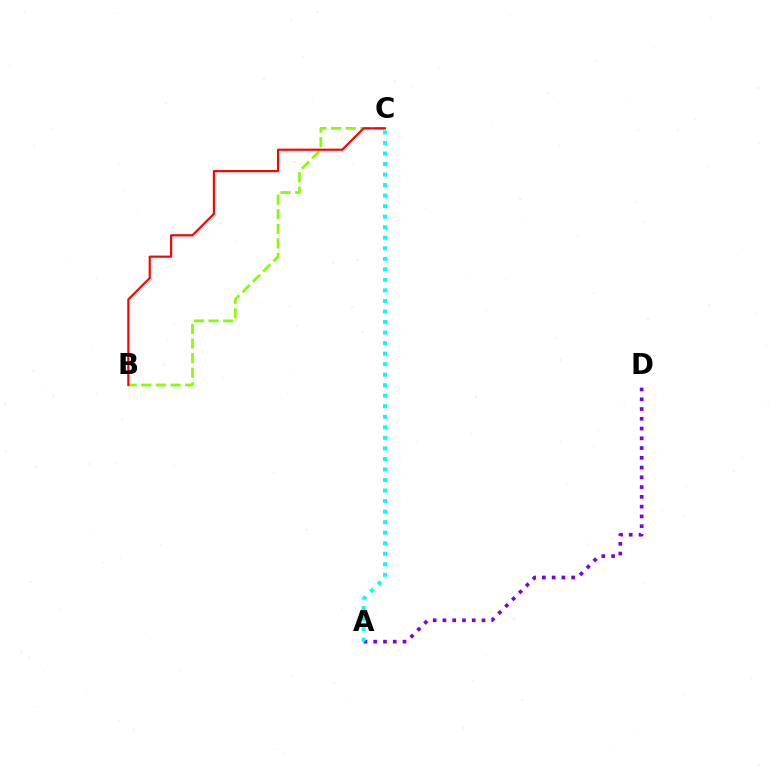{('A', 'D'): [{'color': '#7200ff', 'line_style': 'dotted', 'thickness': 2.65}], ('B', 'C'): [{'color': '#84ff00', 'line_style': 'dashed', 'thickness': 1.98}, {'color': '#ff0000', 'line_style': 'solid', 'thickness': 1.56}], ('A', 'C'): [{'color': '#00fff6', 'line_style': 'dotted', 'thickness': 2.86}]}